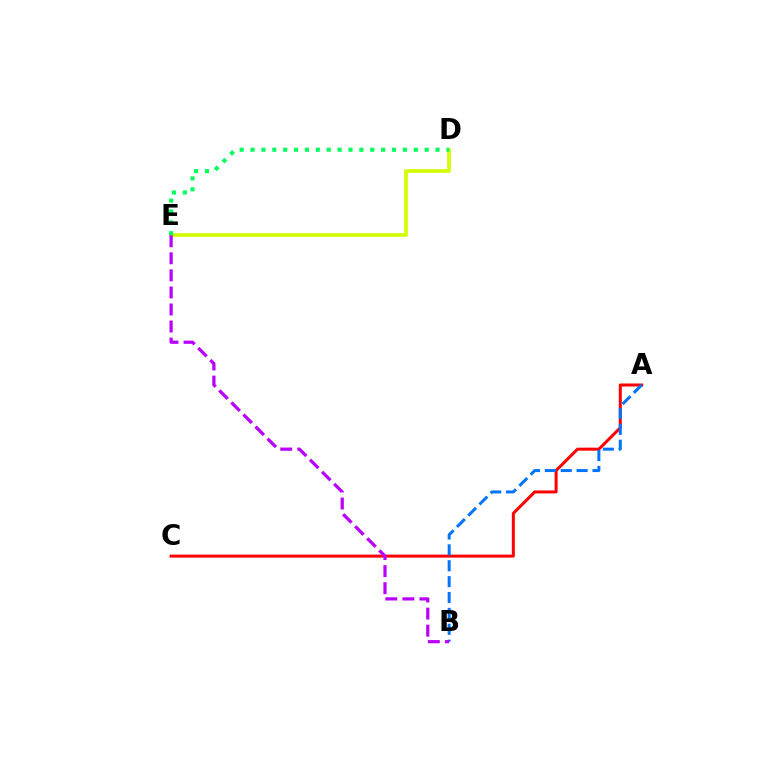{('D', 'E'): [{'color': '#d1ff00', 'line_style': 'solid', 'thickness': 2.65}, {'color': '#00ff5c', 'line_style': 'dotted', 'thickness': 2.96}], ('A', 'C'): [{'color': '#ff0000', 'line_style': 'solid', 'thickness': 2.16}], ('A', 'B'): [{'color': '#0074ff', 'line_style': 'dashed', 'thickness': 2.16}], ('B', 'E'): [{'color': '#b900ff', 'line_style': 'dashed', 'thickness': 2.32}]}